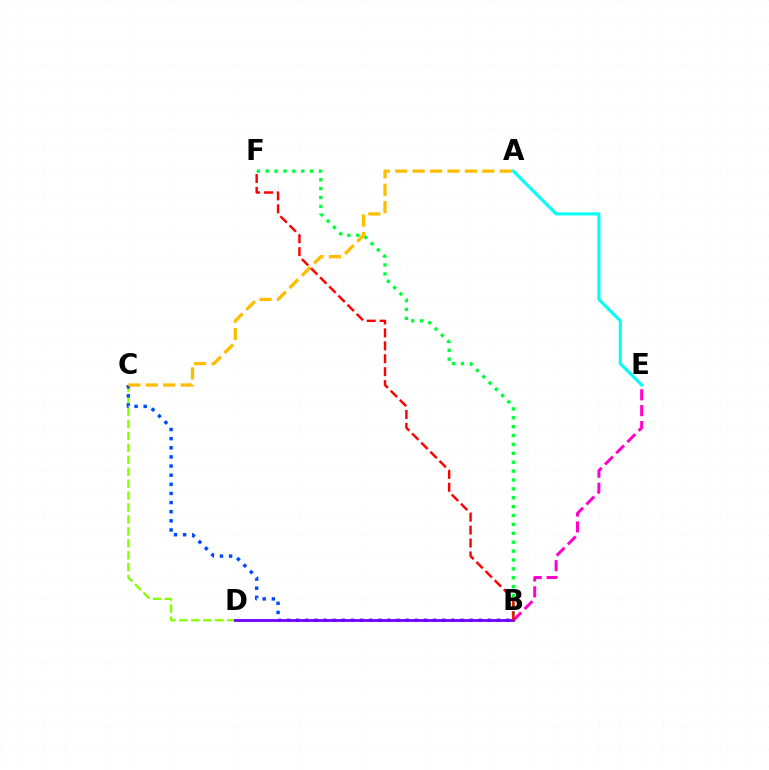{('C', 'D'): [{'color': '#84ff00', 'line_style': 'dashed', 'thickness': 1.62}], ('B', 'E'): [{'color': '#ff00cf', 'line_style': 'dashed', 'thickness': 2.16}], ('A', 'E'): [{'color': '#00fff6', 'line_style': 'solid', 'thickness': 2.21}], ('B', 'F'): [{'color': '#00ff39', 'line_style': 'dotted', 'thickness': 2.41}, {'color': '#ff0000', 'line_style': 'dashed', 'thickness': 1.76}], ('B', 'C'): [{'color': '#004bff', 'line_style': 'dotted', 'thickness': 2.48}], ('B', 'D'): [{'color': '#7200ff', 'line_style': 'solid', 'thickness': 2.02}], ('A', 'C'): [{'color': '#ffbd00', 'line_style': 'dashed', 'thickness': 2.37}]}